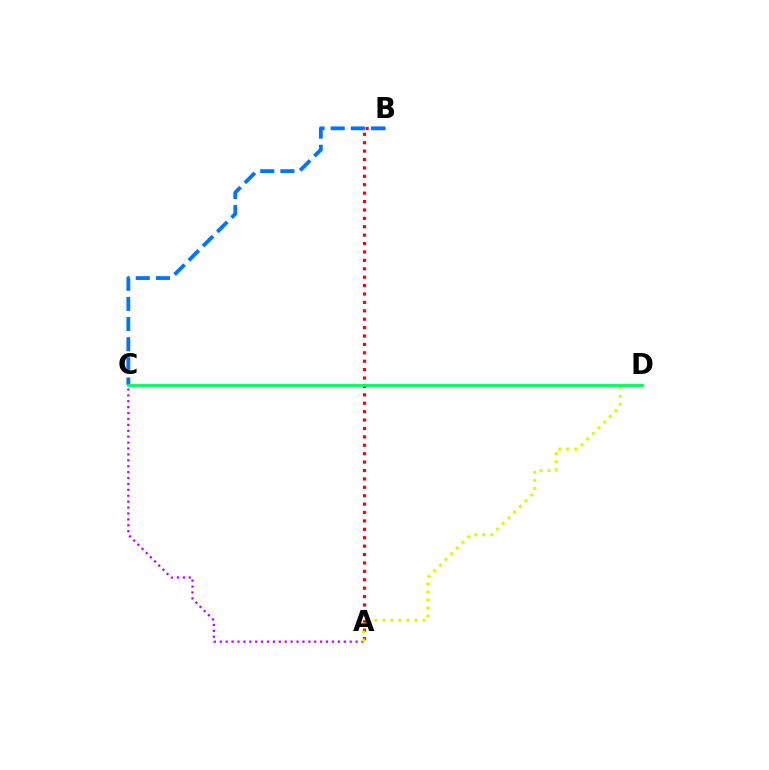{('A', 'C'): [{'color': '#b900ff', 'line_style': 'dotted', 'thickness': 1.6}], ('A', 'B'): [{'color': '#ff0000', 'line_style': 'dotted', 'thickness': 2.28}], ('B', 'C'): [{'color': '#0074ff', 'line_style': 'dashed', 'thickness': 2.74}], ('A', 'D'): [{'color': '#d1ff00', 'line_style': 'dotted', 'thickness': 2.18}], ('C', 'D'): [{'color': '#00ff5c', 'line_style': 'solid', 'thickness': 2.04}]}